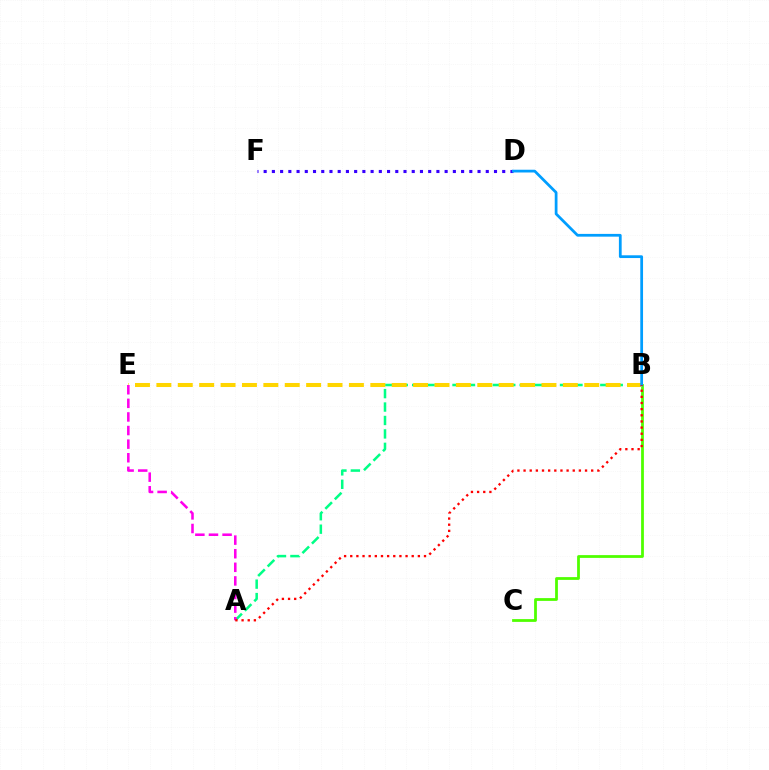{('D', 'F'): [{'color': '#3700ff', 'line_style': 'dotted', 'thickness': 2.24}], ('A', 'B'): [{'color': '#00ff86', 'line_style': 'dashed', 'thickness': 1.83}, {'color': '#ff0000', 'line_style': 'dotted', 'thickness': 1.67}], ('B', 'C'): [{'color': '#4fff00', 'line_style': 'solid', 'thickness': 2.0}], ('B', 'E'): [{'color': '#ffd500', 'line_style': 'dashed', 'thickness': 2.91}], ('B', 'D'): [{'color': '#009eff', 'line_style': 'solid', 'thickness': 1.98}], ('A', 'E'): [{'color': '#ff00ed', 'line_style': 'dashed', 'thickness': 1.85}]}